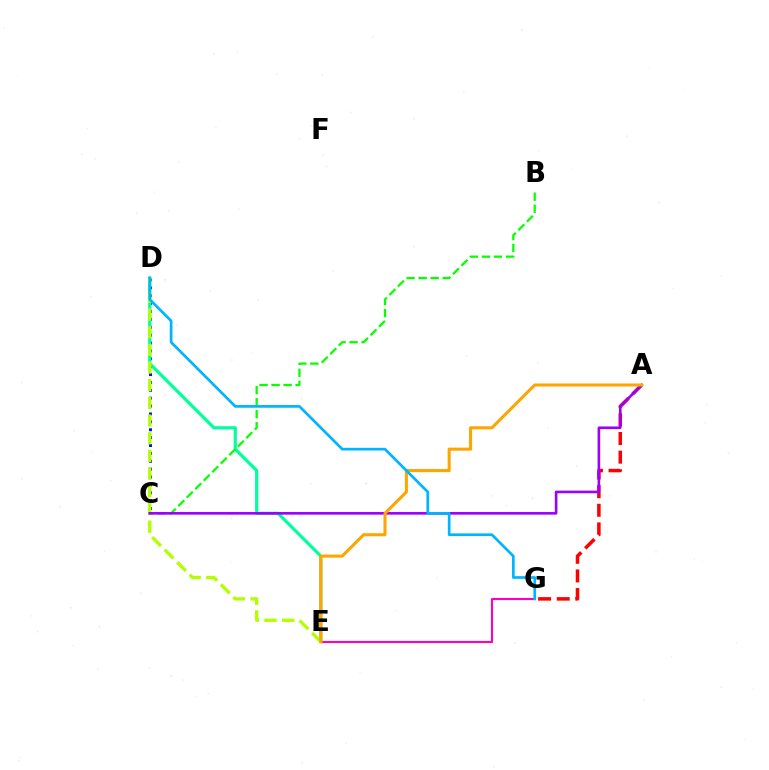{('C', 'D'): [{'color': '#0010ff', 'line_style': 'dotted', 'thickness': 2.14}], ('A', 'G'): [{'color': '#ff0000', 'line_style': 'dashed', 'thickness': 2.53}], ('D', 'E'): [{'color': '#00ff9d', 'line_style': 'solid', 'thickness': 2.29}, {'color': '#b3ff00', 'line_style': 'dashed', 'thickness': 2.4}], ('B', 'C'): [{'color': '#08ff00', 'line_style': 'dashed', 'thickness': 1.63}], ('A', 'C'): [{'color': '#9b00ff', 'line_style': 'solid', 'thickness': 1.89}], ('E', 'G'): [{'color': '#ff00bd', 'line_style': 'solid', 'thickness': 1.52}], ('A', 'E'): [{'color': '#ffa500', 'line_style': 'solid', 'thickness': 2.2}], ('D', 'G'): [{'color': '#00b5ff', 'line_style': 'solid', 'thickness': 1.94}]}